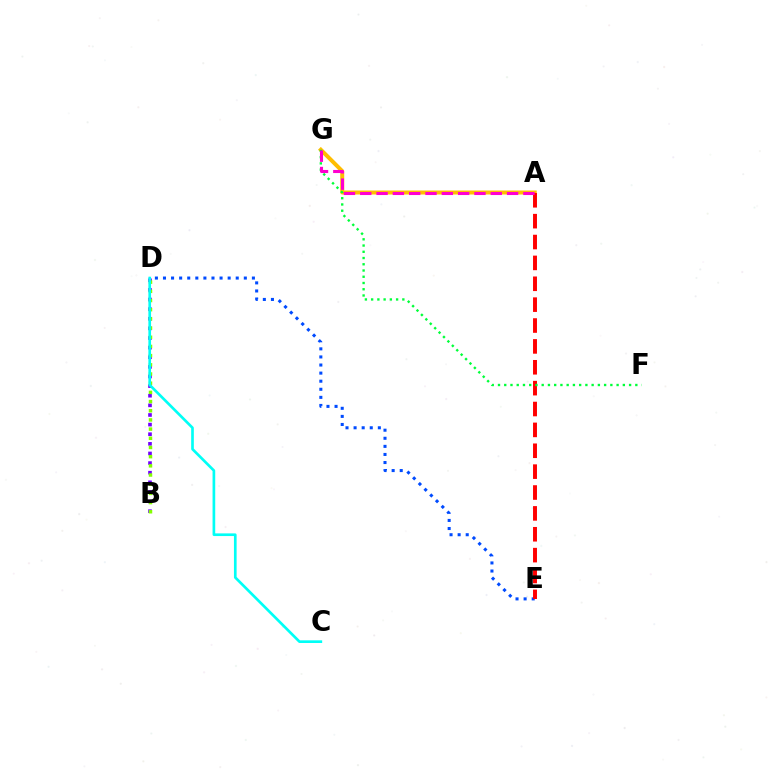{('B', 'D'): [{'color': '#7200ff', 'line_style': 'dotted', 'thickness': 2.61}, {'color': '#84ff00', 'line_style': 'dotted', 'thickness': 2.5}], ('A', 'G'): [{'color': '#ffbd00', 'line_style': 'solid', 'thickness': 2.87}, {'color': '#ff00cf', 'line_style': 'dashed', 'thickness': 2.22}], ('D', 'E'): [{'color': '#004bff', 'line_style': 'dotted', 'thickness': 2.2}], ('A', 'E'): [{'color': '#ff0000', 'line_style': 'dashed', 'thickness': 2.84}], ('F', 'G'): [{'color': '#00ff39', 'line_style': 'dotted', 'thickness': 1.7}], ('C', 'D'): [{'color': '#00fff6', 'line_style': 'solid', 'thickness': 1.92}]}